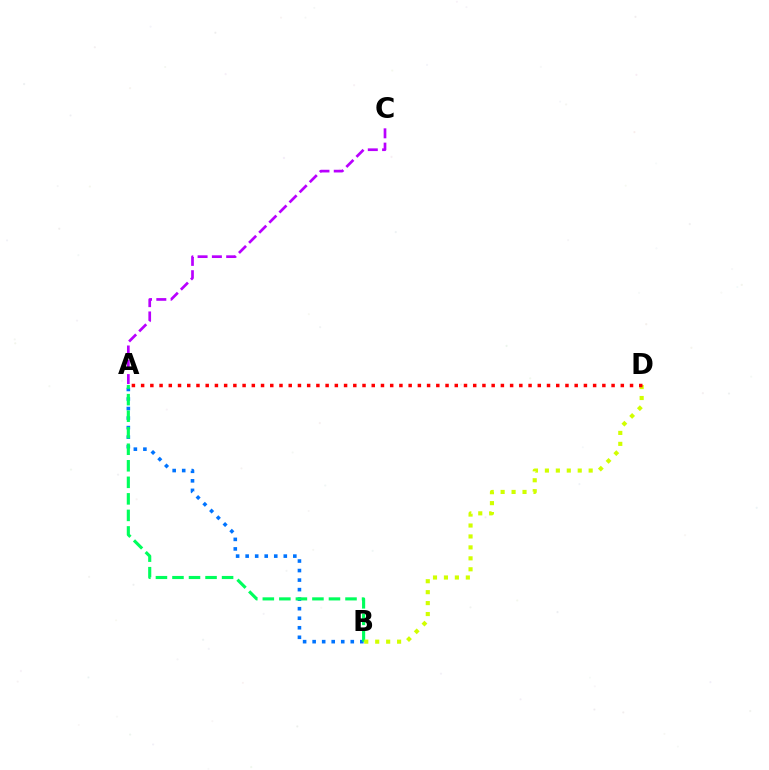{('A', 'B'): [{'color': '#0074ff', 'line_style': 'dotted', 'thickness': 2.59}, {'color': '#00ff5c', 'line_style': 'dashed', 'thickness': 2.25}], ('A', 'C'): [{'color': '#b900ff', 'line_style': 'dashed', 'thickness': 1.94}], ('B', 'D'): [{'color': '#d1ff00', 'line_style': 'dotted', 'thickness': 2.97}], ('A', 'D'): [{'color': '#ff0000', 'line_style': 'dotted', 'thickness': 2.51}]}